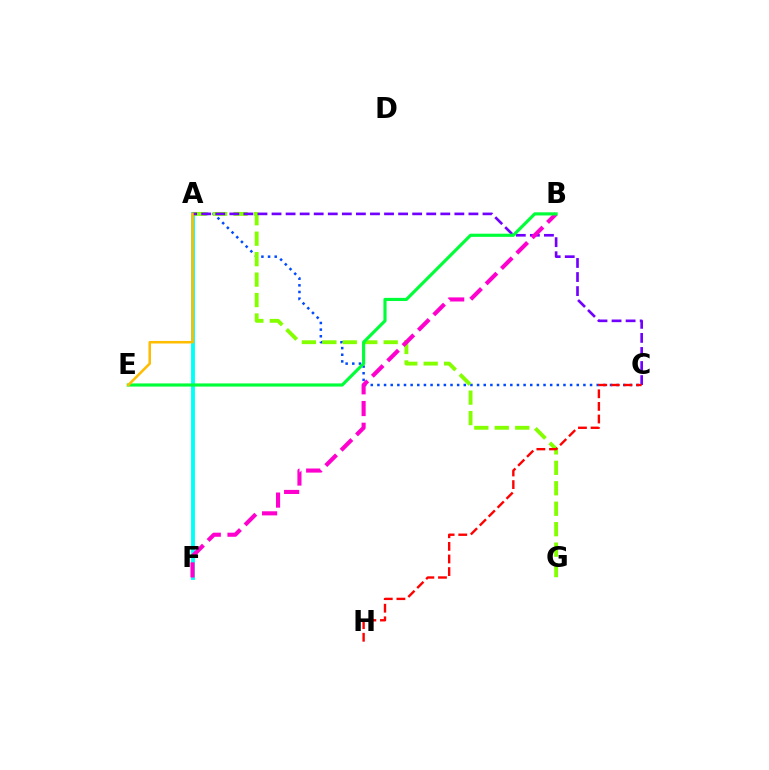{('A', 'F'): [{'color': '#00fff6', 'line_style': 'solid', 'thickness': 2.78}], ('A', 'C'): [{'color': '#004bff', 'line_style': 'dotted', 'thickness': 1.81}, {'color': '#7200ff', 'line_style': 'dashed', 'thickness': 1.91}], ('A', 'G'): [{'color': '#84ff00', 'line_style': 'dashed', 'thickness': 2.78}], ('B', 'F'): [{'color': '#ff00cf', 'line_style': 'dashed', 'thickness': 2.95}], ('B', 'E'): [{'color': '#00ff39', 'line_style': 'solid', 'thickness': 2.27}], ('A', 'E'): [{'color': '#ffbd00', 'line_style': 'solid', 'thickness': 1.83}], ('C', 'H'): [{'color': '#ff0000', 'line_style': 'dashed', 'thickness': 1.71}]}